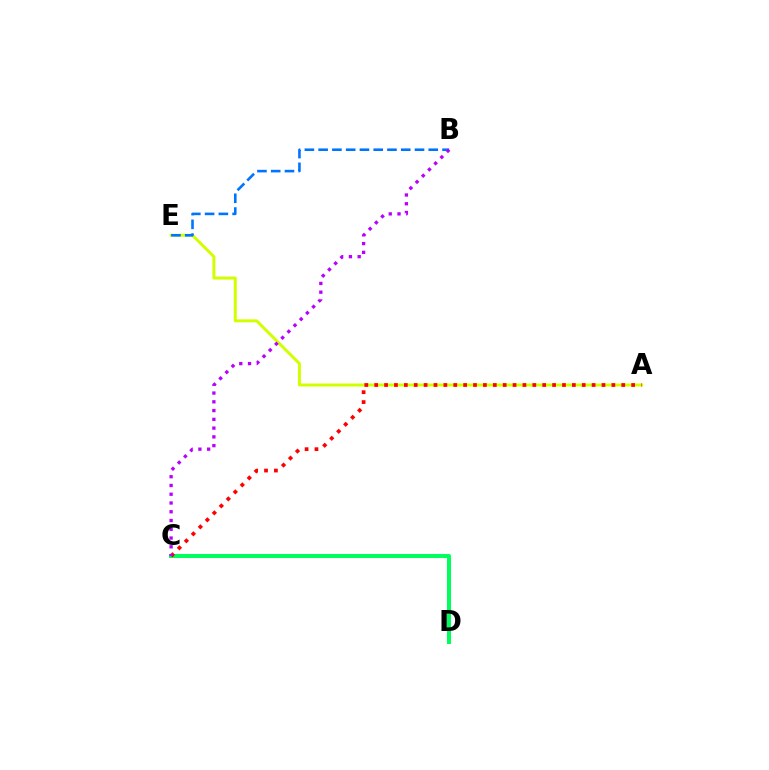{('C', 'D'): [{'color': '#00ff5c', 'line_style': 'solid', 'thickness': 2.89}], ('A', 'E'): [{'color': '#d1ff00', 'line_style': 'solid', 'thickness': 2.15}], ('A', 'C'): [{'color': '#ff0000', 'line_style': 'dotted', 'thickness': 2.69}], ('B', 'E'): [{'color': '#0074ff', 'line_style': 'dashed', 'thickness': 1.87}], ('B', 'C'): [{'color': '#b900ff', 'line_style': 'dotted', 'thickness': 2.38}]}